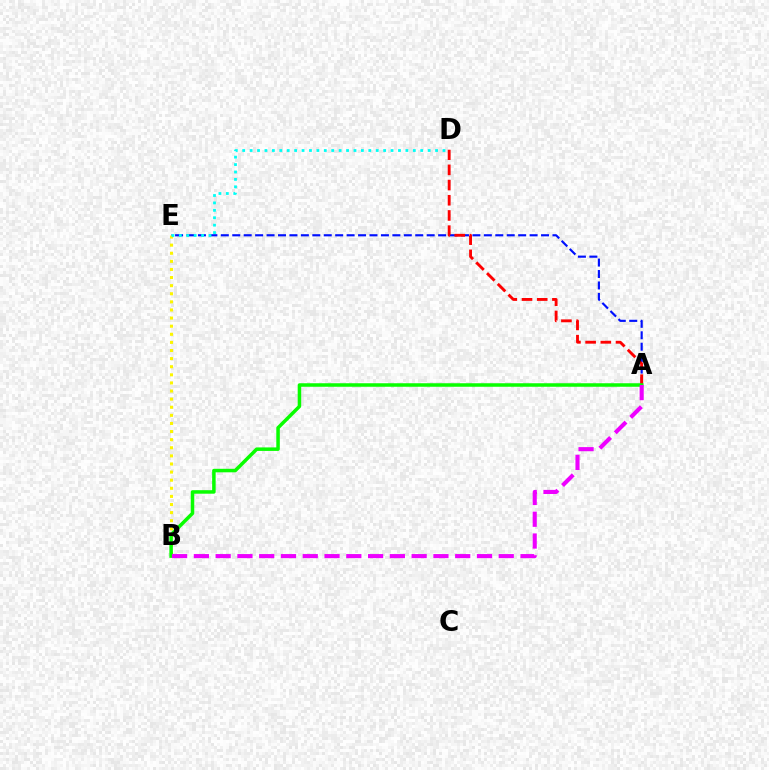{('A', 'E'): [{'color': '#0010ff', 'line_style': 'dashed', 'thickness': 1.55}], ('B', 'E'): [{'color': '#fcf500', 'line_style': 'dotted', 'thickness': 2.2}], ('A', 'D'): [{'color': '#ff0000', 'line_style': 'dashed', 'thickness': 2.06}], ('A', 'B'): [{'color': '#08ff00', 'line_style': 'solid', 'thickness': 2.52}, {'color': '#ee00ff', 'line_style': 'dashed', 'thickness': 2.96}], ('D', 'E'): [{'color': '#00fff6', 'line_style': 'dotted', 'thickness': 2.02}]}